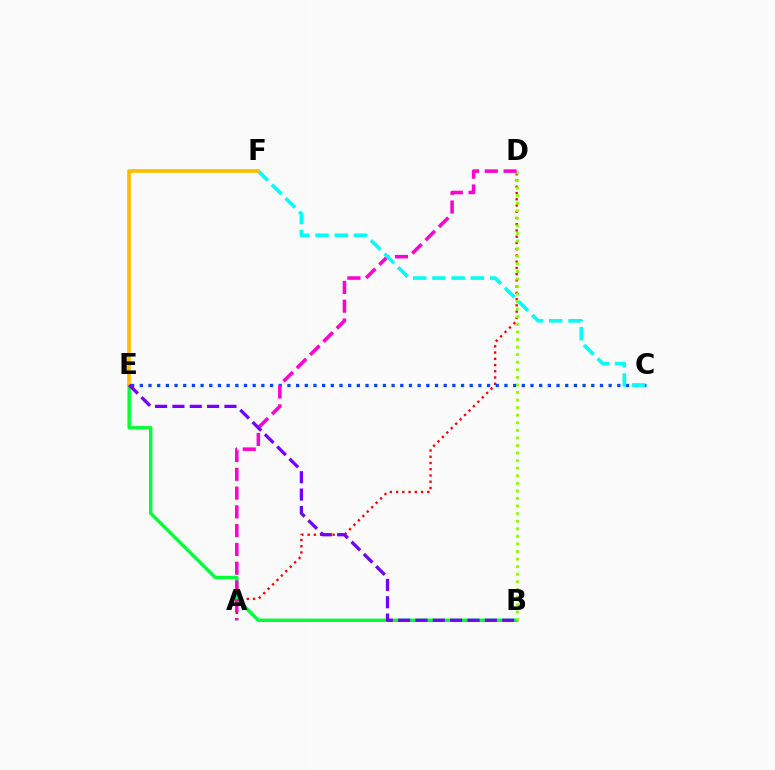{('A', 'D'): [{'color': '#ff0000', 'line_style': 'dotted', 'thickness': 1.7}, {'color': '#ff00cf', 'line_style': 'dashed', 'thickness': 2.55}], ('B', 'E'): [{'color': '#00ff39', 'line_style': 'solid', 'thickness': 2.45}, {'color': '#7200ff', 'line_style': 'dashed', 'thickness': 2.36}], ('C', 'E'): [{'color': '#004bff', 'line_style': 'dotted', 'thickness': 2.36}], ('B', 'D'): [{'color': '#84ff00', 'line_style': 'dotted', 'thickness': 2.06}], ('C', 'F'): [{'color': '#00fff6', 'line_style': 'dashed', 'thickness': 2.61}], ('E', 'F'): [{'color': '#ffbd00', 'line_style': 'solid', 'thickness': 2.65}]}